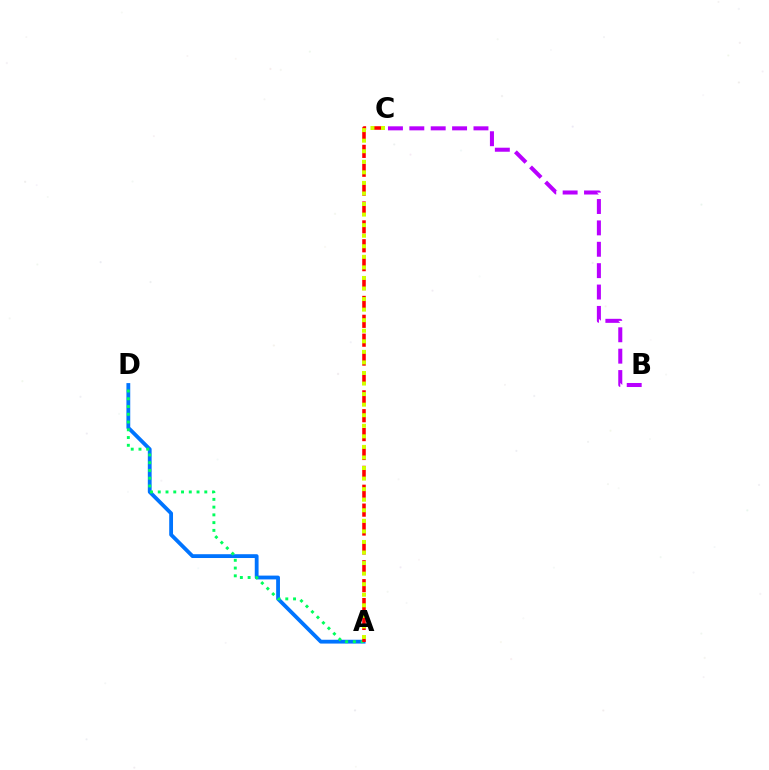{('A', 'D'): [{'color': '#0074ff', 'line_style': 'solid', 'thickness': 2.74}, {'color': '#00ff5c', 'line_style': 'dotted', 'thickness': 2.11}], ('A', 'C'): [{'color': '#ff0000', 'line_style': 'dashed', 'thickness': 2.57}, {'color': '#d1ff00', 'line_style': 'dotted', 'thickness': 2.87}], ('B', 'C'): [{'color': '#b900ff', 'line_style': 'dashed', 'thickness': 2.9}]}